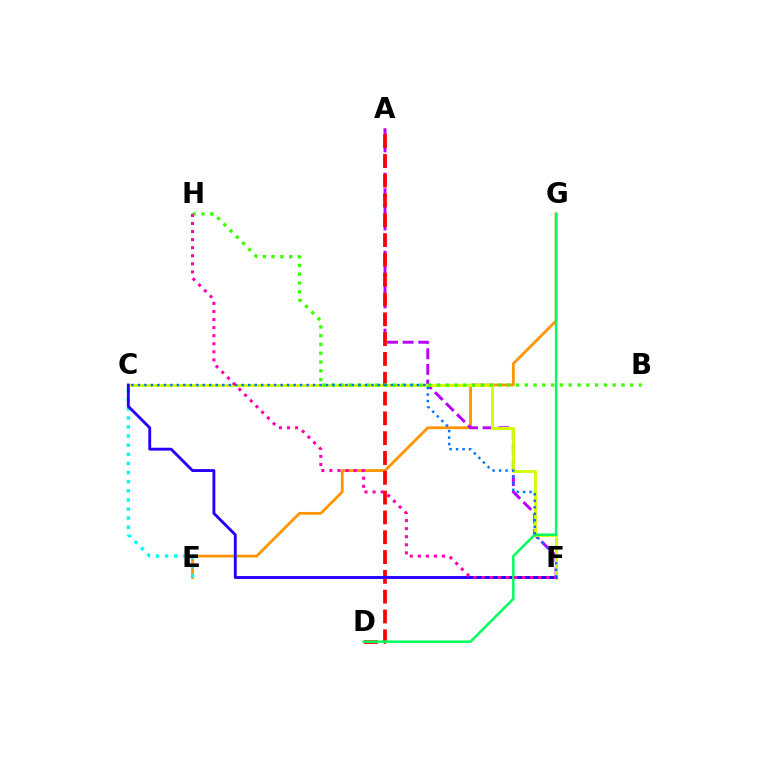{('E', 'G'): [{'color': '#ff9400', 'line_style': 'solid', 'thickness': 1.99}], ('A', 'F'): [{'color': '#b900ff', 'line_style': 'dashed', 'thickness': 2.12}], ('C', 'F'): [{'color': '#d1ff00', 'line_style': 'solid', 'thickness': 2.06}, {'color': '#2500ff', 'line_style': 'solid', 'thickness': 2.07}, {'color': '#0074ff', 'line_style': 'dotted', 'thickness': 1.76}], ('A', 'D'): [{'color': '#ff0000', 'line_style': 'dashed', 'thickness': 2.69}], ('C', 'E'): [{'color': '#00fff6', 'line_style': 'dotted', 'thickness': 2.47}], ('B', 'H'): [{'color': '#3dff00', 'line_style': 'dotted', 'thickness': 2.39}], ('D', 'G'): [{'color': '#00ff5c', 'line_style': 'solid', 'thickness': 1.79}], ('F', 'H'): [{'color': '#ff00ac', 'line_style': 'dotted', 'thickness': 2.19}]}